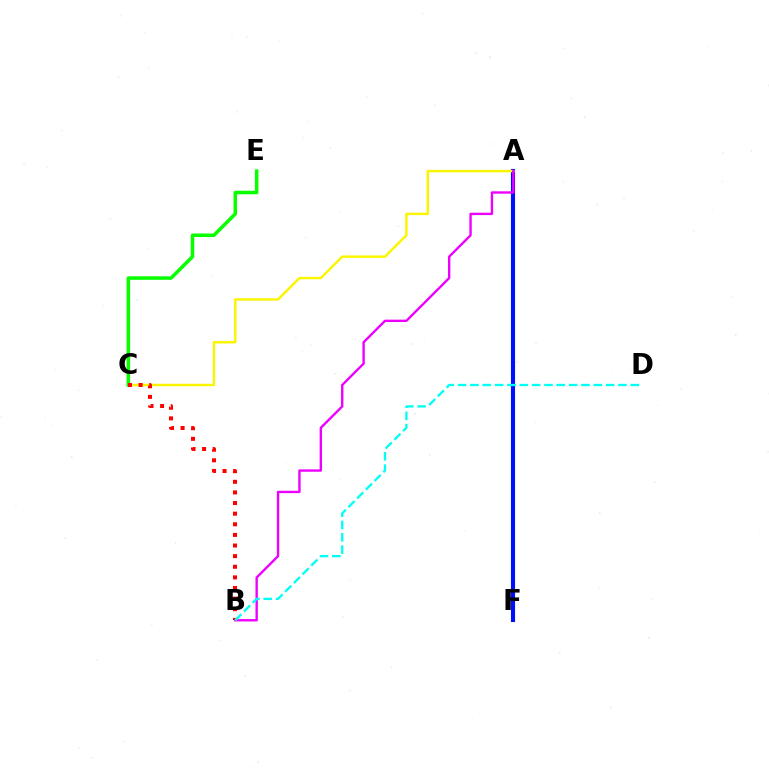{('A', 'F'): [{'color': '#0010ff', 'line_style': 'solid', 'thickness': 2.95}], ('A', 'C'): [{'color': '#fcf500', 'line_style': 'solid', 'thickness': 1.77}], ('A', 'B'): [{'color': '#ee00ff', 'line_style': 'solid', 'thickness': 1.71}], ('C', 'E'): [{'color': '#08ff00', 'line_style': 'solid', 'thickness': 2.53}], ('B', 'C'): [{'color': '#ff0000', 'line_style': 'dotted', 'thickness': 2.89}], ('B', 'D'): [{'color': '#00fff6', 'line_style': 'dashed', 'thickness': 1.68}]}